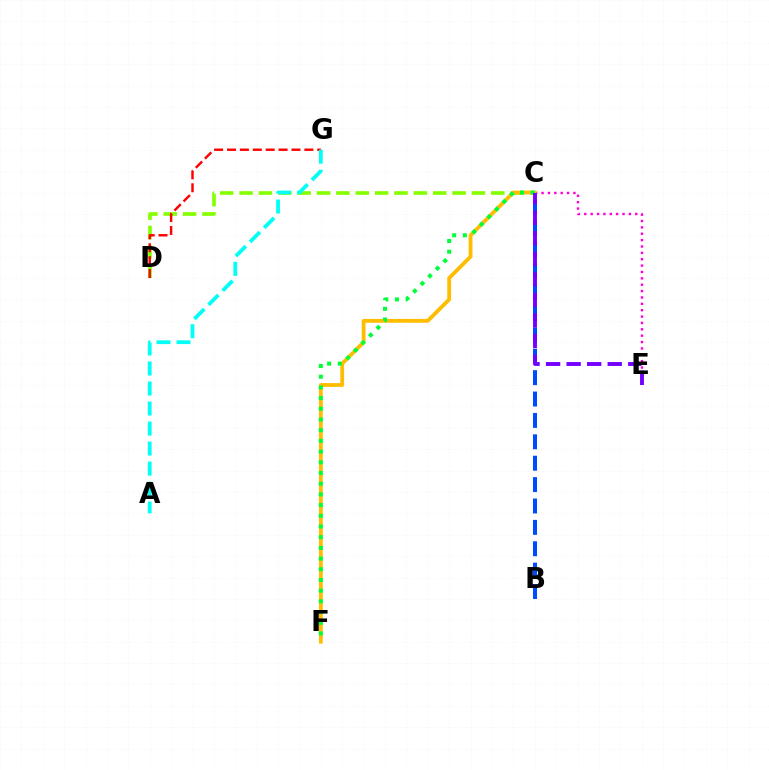{('C', 'E'): [{'color': '#ff00cf', 'line_style': 'dotted', 'thickness': 1.73}, {'color': '#7200ff', 'line_style': 'dashed', 'thickness': 2.79}], ('C', 'D'): [{'color': '#84ff00', 'line_style': 'dashed', 'thickness': 2.63}], ('D', 'G'): [{'color': '#ff0000', 'line_style': 'dashed', 'thickness': 1.75}], ('C', 'F'): [{'color': '#ffbd00', 'line_style': 'solid', 'thickness': 2.74}, {'color': '#00ff39', 'line_style': 'dotted', 'thickness': 2.91}], ('B', 'C'): [{'color': '#004bff', 'line_style': 'dashed', 'thickness': 2.91}], ('A', 'G'): [{'color': '#00fff6', 'line_style': 'dashed', 'thickness': 2.72}]}